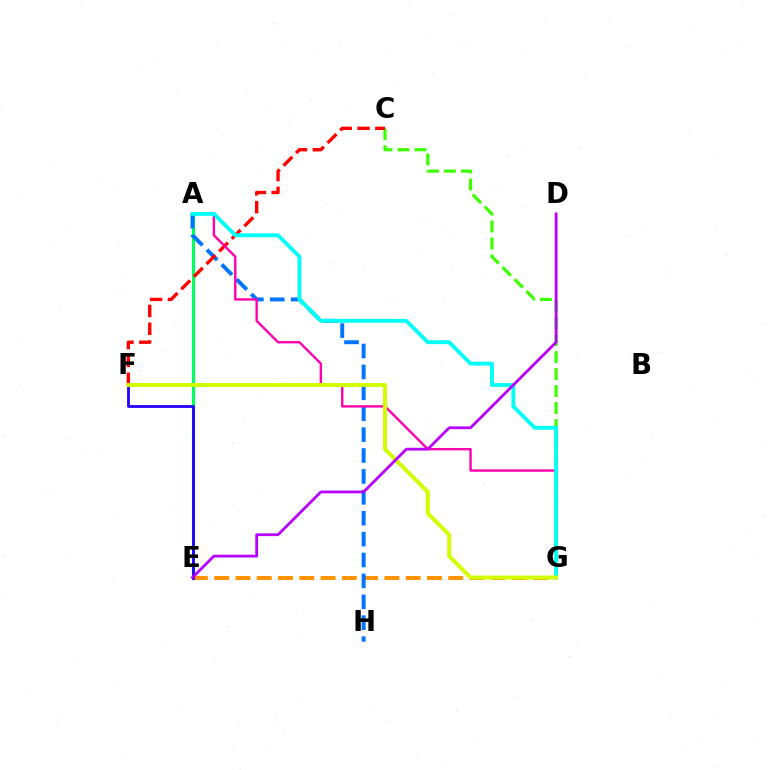{('A', 'E'): [{'color': '#00ff5c', 'line_style': 'solid', 'thickness': 2.26}], ('C', 'G'): [{'color': '#3dff00', 'line_style': 'dashed', 'thickness': 2.31}], ('E', 'G'): [{'color': '#ff9400', 'line_style': 'dashed', 'thickness': 2.89}], ('A', 'H'): [{'color': '#0074ff', 'line_style': 'dashed', 'thickness': 2.84}], ('C', 'F'): [{'color': '#ff0000', 'line_style': 'dashed', 'thickness': 2.42}], ('A', 'G'): [{'color': '#ff00ac', 'line_style': 'solid', 'thickness': 1.72}, {'color': '#00fff6', 'line_style': 'solid', 'thickness': 2.78}], ('E', 'F'): [{'color': '#2500ff', 'line_style': 'solid', 'thickness': 2.03}], ('F', 'G'): [{'color': '#d1ff00', 'line_style': 'solid', 'thickness': 2.86}], ('D', 'E'): [{'color': '#b900ff', 'line_style': 'solid', 'thickness': 2.0}]}